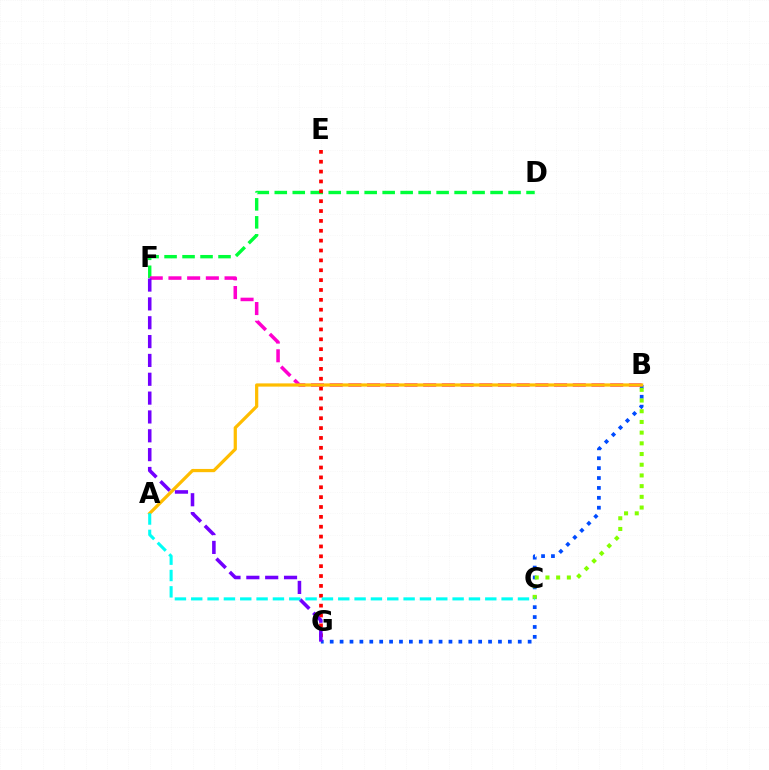{('D', 'F'): [{'color': '#00ff39', 'line_style': 'dashed', 'thickness': 2.44}], ('B', 'G'): [{'color': '#004bff', 'line_style': 'dotted', 'thickness': 2.69}], ('B', 'F'): [{'color': '#ff00cf', 'line_style': 'dashed', 'thickness': 2.54}], ('B', 'C'): [{'color': '#84ff00', 'line_style': 'dotted', 'thickness': 2.91}], ('E', 'G'): [{'color': '#ff0000', 'line_style': 'dotted', 'thickness': 2.68}], ('A', 'B'): [{'color': '#ffbd00', 'line_style': 'solid', 'thickness': 2.32}], ('F', 'G'): [{'color': '#7200ff', 'line_style': 'dashed', 'thickness': 2.56}], ('A', 'C'): [{'color': '#00fff6', 'line_style': 'dashed', 'thickness': 2.22}]}